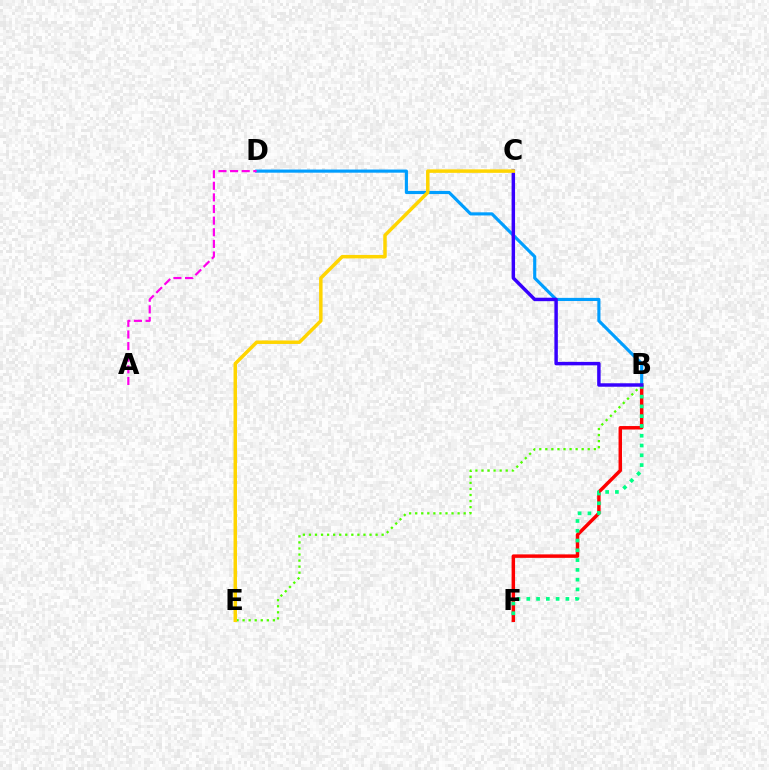{('B', 'F'): [{'color': '#ff0000', 'line_style': 'solid', 'thickness': 2.49}, {'color': '#00ff86', 'line_style': 'dotted', 'thickness': 2.66}], ('B', 'D'): [{'color': '#009eff', 'line_style': 'solid', 'thickness': 2.26}], ('B', 'E'): [{'color': '#4fff00', 'line_style': 'dotted', 'thickness': 1.65}], ('B', 'C'): [{'color': '#3700ff', 'line_style': 'solid', 'thickness': 2.49}], ('A', 'D'): [{'color': '#ff00ed', 'line_style': 'dashed', 'thickness': 1.58}], ('C', 'E'): [{'color': '#ffd500', 'line_style': 'solid', 'thickness': 2.5}]}